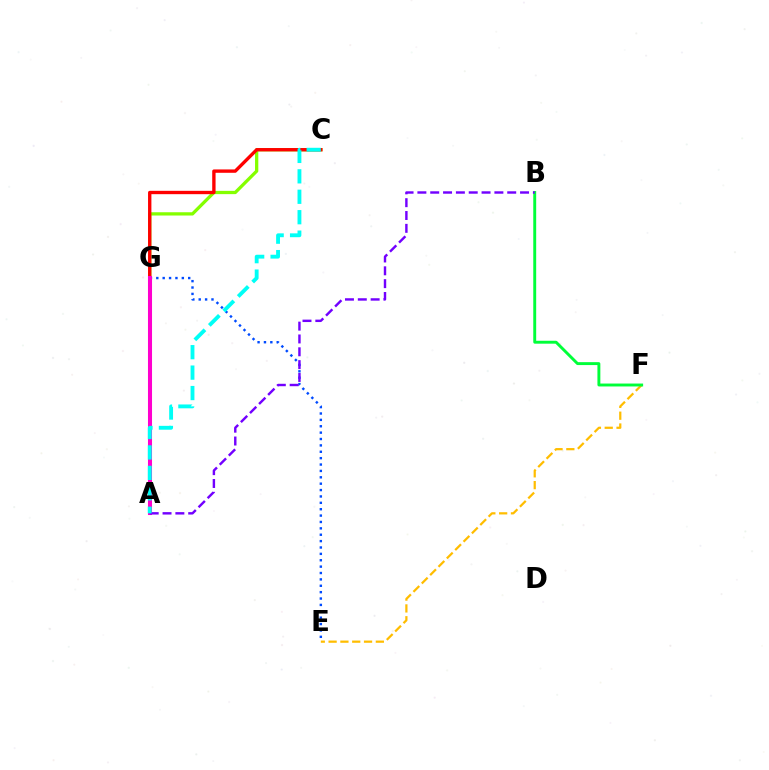{('C', 'G'): [{'color': '#84ff00', 'line_style': 'solid', 'thickness': 2.36}], ('A', 'C'): [{'color': '#ff0000', 'line_style': 'solid', 'thickness': 2.42}, {'color': '#00fff6', 'line_style': 'dashed', 'thickness': 2.78}], ('E', 'G'): [{'color': '#004bff', 'line_style': 'dotted', 'thickness': 1.73}], ('A', 'G'): [{'color': '#ff00cf', 'line_style': 'solid', 'thickness': 2.92}], ('E', 'F'): [{'color': '#ffbd00', 'line_style': 'dashed', 'thickness': 1.6}], ('B', 'F'): [{'color': '#00ff39', 'line_style': 'solid', 'thickness': 2.1}], ('A', 'B'): [{'color': '#7200ff', 'line_style': 'dashed', 'thickness': 1.74}]}